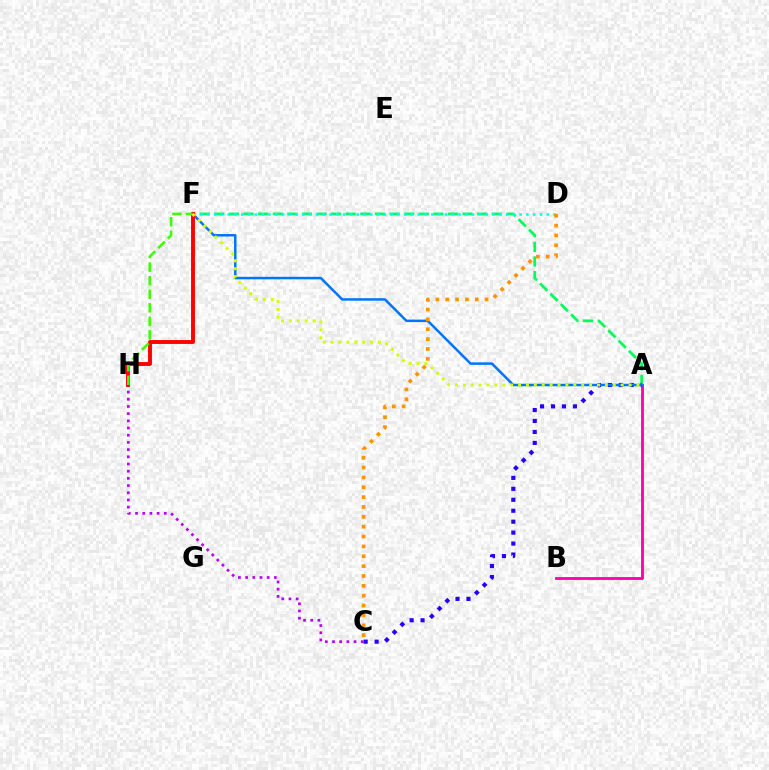{('A', 'F'): [{'color': '#00ff5c', 'line_style': 'dashed', 'thickness': 1.98}, {'color': '#0074ff', 'line_style': 'solid', 'thickness': 1.8}, {'color': '#d1ff00', 'line_style': 'dotted', 'thickness': 2.14}], ('A', 'B'): [{'color': '#ff00ac', 'line_style': 'solid', 'thickness': 2.04}], ('A', 'C'): [{'color': '#2500ff', 'line_style': 'dotted', 'thickness': 2.98}], ('D', 'F'): [{'color': '#00fff6', 'line_style': 'dotted', 'thickness': 1.84}], ('C', 'H'): [{'color': '#b900ff', 'line_style': 'dotted', 'thickness': 1.95}], ('F', 'H'): [{'color': '#ff0000', 'line_style': 'solid', 'thickness': 2.8}, {'color': '#3dff00', 'line_style': 'dashed', 'thickness': 1.84}], ('C', 'D'): [{'color': '#ff9400', 'line_style': 'dotted', 'thickness': 2.68}]}